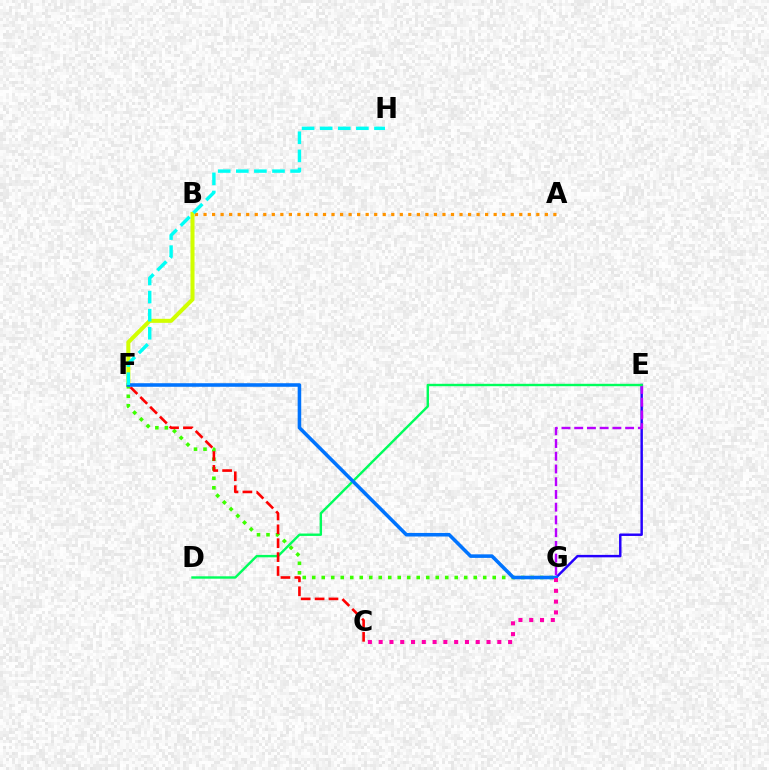{('B', 'F'): [{'color': '#d1ff00', 'line_style': 'solid', 'thickness': 2.9}], ('A', 'B'): [{'color': '#ff9400', 'line_style': 'dotted', 'thickness': 2.32}], ('F', 'G'): [{'color': '#3dff00', 'line_style': 'dotted', 'thickness': 2.58}, {'color': '#0074ff', 'line_style': 'solid', 'thickness': 2.56}], ('E', 'G'): [{'color': '#2500ff', 'line_style': 'solid', 'thickness': 1.77}, {'color': '#b900ff', 'line_style': 'dashed', 'thickness': 1.73}], ('D', 'E'): [{'color': '#00ff5c', 'line_style': 'solid', 'thickness': 1.73}], ('C', 'F'): [{'color': '#ff0000', 'line_style': 'dashed', 'thickness': 1.89}], ('C', 'G'): [{'color': '#ff00ac', 'line_style': 'dotted', 'thickness': 2.93}], ('F', 'H'): [{'color': '#00fff6', 'line_style': 'dashed', 'thickness': 2.46}]}